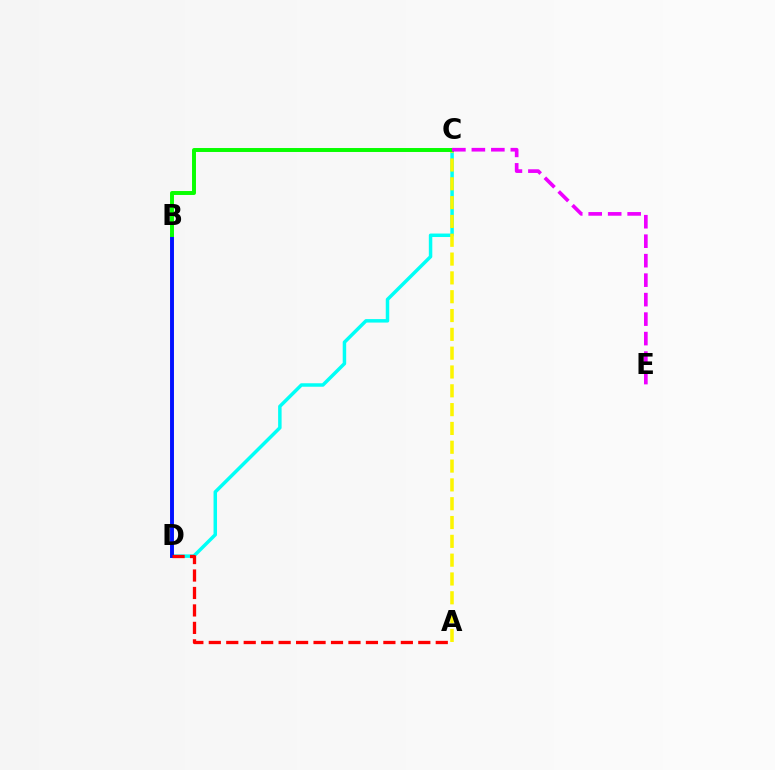{('C', 'D'): [{'color': '#00fff6', 'line_style': 'solid', 'thickness': 2.51}], ('A', 'C'): [{'color': '#fcf500', 'line_style': 'dashed', 'thickness': 2.56}], ('B', 'D'): [{'color': '#0010ff', 'line_style': 'solid', 'thickness': 2.82}], ('B', 'C'): [{'color': '#08ff00', 'line_style': 'solid', 'thickness': 2.84}], ('C', 'E'): [{'color': '#ee00ff', 'line_style': 'dashed', 'thickness': 2.65}], ('A', 'D'): [{'color': '#ff0000', 'line_style': 'dashed', 'thickness': 2.37}]}